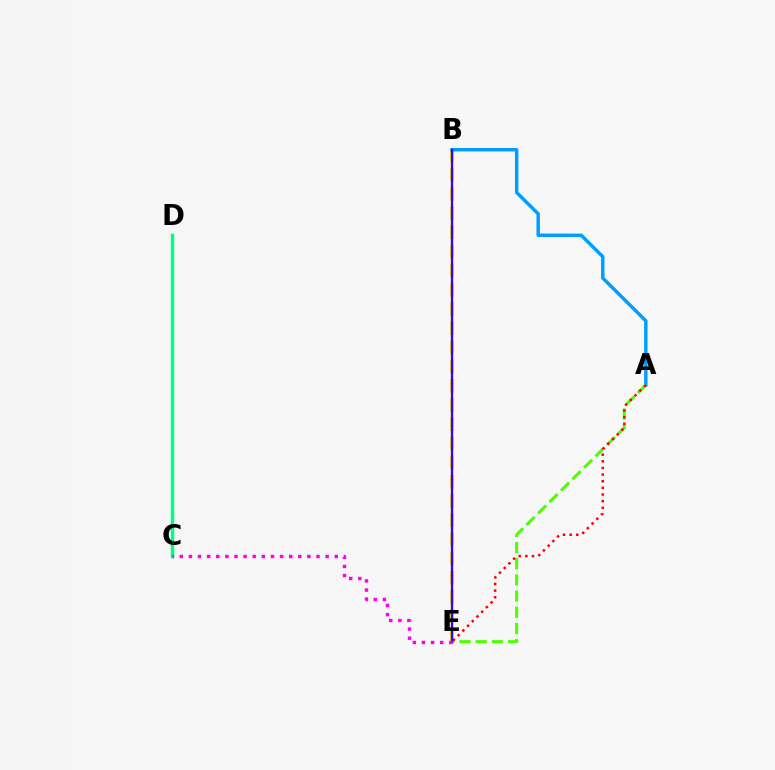{('B', 'E'): [{'color': '#ffd500', 'line_style': 'dashed', 'thickness': 2.61}, {'color': '#3700ff', 'line_style': 'solid', 'thickness': 1.68}], ('A', 'B'): [{'color': '#009eff', 'line_style': 'solid', 'thickness': 2.48}], ('C', 'D'): [{'color': '#00ff86', 'line_style': 'solid', 'thickness': 2.5}], ('A', 'E'): [{'color': '#4fff00', 'line_style': 'dashed', 'thickness': 2.2}, {'color': '#ff0000', 'line_style': 'dotted', 'thickness': 1.8}], ('C', 'E'): [{'color': '#ff00ed', 'line_style': 'dotted', 'thickness': 2.48}]}